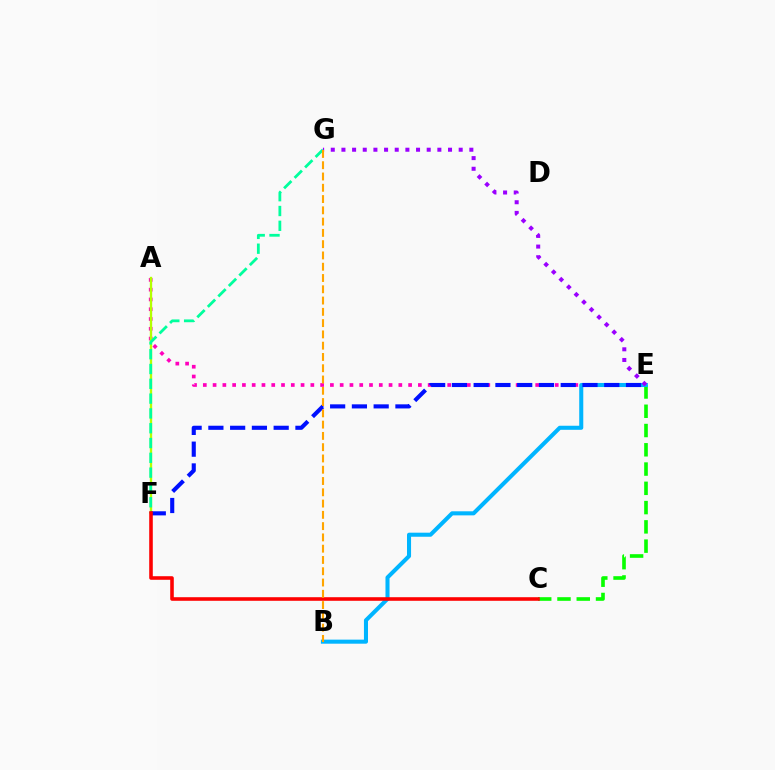{('A', 'E'): [{'color': '#ff00bd', 'line_style': 'dotted', 'thickness': 2.66}], ('C', 'E'): [{'color': '#08ff00', 'line_style': 'dashed', 'thickness': 2.62}], ('A', 'F'): [{'color': '#b3ff00', 'line_style': 'solid', 'thickness': 1.69}], ('B', 'E'): [{'color': '#00b5ff', 'line_style': 'solid', 'thickness': 2.92}], ('E', 'F'): [{'color': '#0010ff', 'line_style': 'dashed', 'thickness': 2.96}], ('F', 'G'): [{'color': '#00ff9d', 'line_style': 'dashed', 'thickness': 2.01}], ('E', 'G'): [{'color': '#9b00ff', 'line_style': 'dotted', 'thickness': 2.9}], ('C', 'F'): [{'color': '#ff0000', 'line_style': 'solid', 'thickness': 2.58}], ('B', 'G'): [{'color': '#ffa500', 'line_style': 'dashed', 'thickness': 1.53}]}